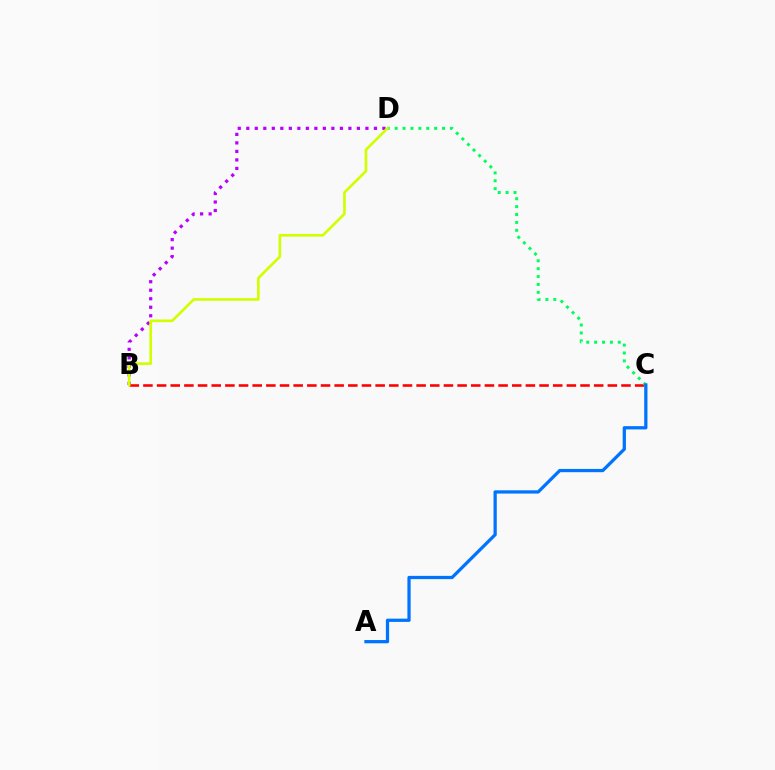{('B', 'D'): [{'color': '#b900ff', 'line_style': 'dotted', 'thickness': 2.31}, {'color': '#d1ff00', 'line_style': 'solid', 'thickness': 1.91}], ('B', 'C'): [{'color': '#ff0000', 'line_style': 'dashed', 'thickness': 1.86}], ('C', 'D'): [{'color': '#00ff5c', 'line_style': 'dotted', 'thickness': 2.14}], ('A', 'C'): [{'color': '#0074ff', 'line_style': 'solid', 'thickness': 2.34}]}